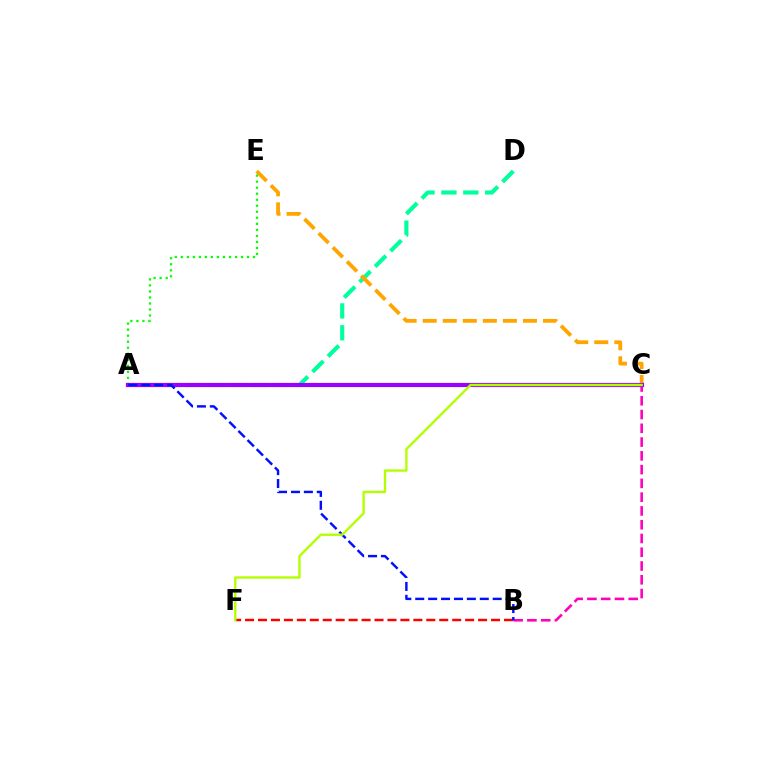{('B', 'C'): [{'color': '#ff00bd', 'line_style': 'dashed', 'thickness': 1.87}], ('B', 'F'): [{'color': '#ff0000', 'line_style': 'dashed', 'thickness': 1.76}], ('A', 'E'): [{'color': '#08ff00', 'line_style': 'dotted', 'thickness': 1.64}], ('A', 'D'): [{'color': '#00ff9d', 'line_style': 'dashed', 'thickness': 2.97}], ('C', 'E'): [{'color': '#ffa500', 'line_style': 'dashed', 'thickness': 2.72}], ('A', 'C'): [{'color': '#00b5ff', 'line_style': 'dotted', 'thickness': 2.73}, {'color': '#9b00ff', 'line_style': 'solid', 'thickness': 3.0}], ('A', 'B'): [{'color': '#0010ff', 'line_style': 'dashed', 'thickness': 1.75}], ('C', 'F'): [{'color': '#b3ff00', 'line_style': 'solid', 'thickness': 1.71}]}